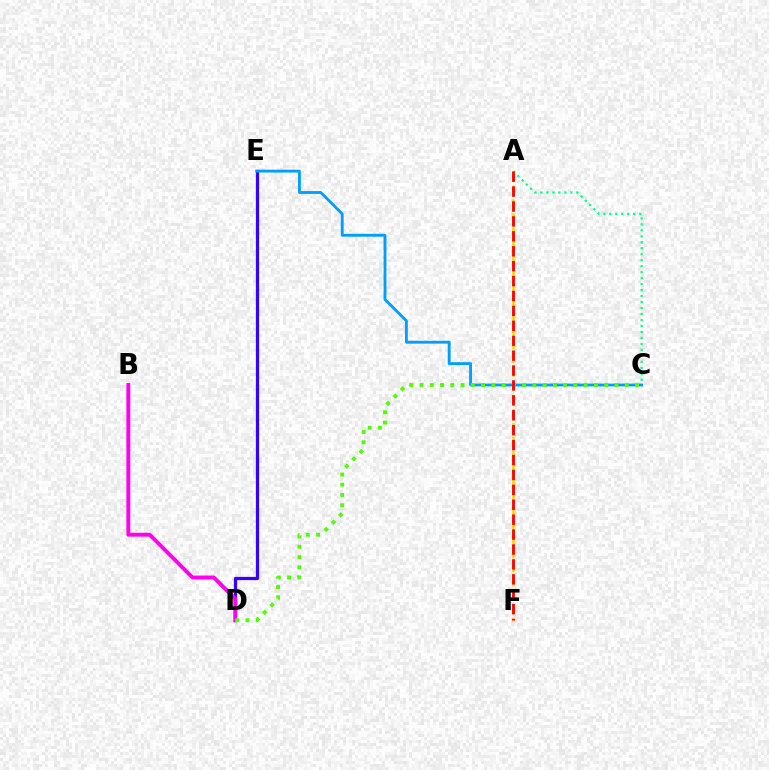{('D', 'E'): [{'color': '#3700ff', 'line_style': 'solid', 'thickness': 2.32}], ('A', 'C'): [{'color': '#00ff86', 'line_style': 'dotted', 'thickness': 1.62}], ('C', 'E'): [{'color': '#009eff', 'line_style': 'solid', 'thickness': 2.04}], ('B', 'D'): [{'color': '#ff00ed', 'line_style': 'solid', 'thickness': 2.81}], ('A', 'F'): [{'color': '#ffd500', 'line_style': 'dashed', 'thickness': 1.9}, {'color': '#ff0000', 'line_style': 'dashed', 'thickness': 2.03}], ('C', 'D'): [{'color': '#4fff00', 'line_style': 'dotted', 'thickness': 2.79}]}